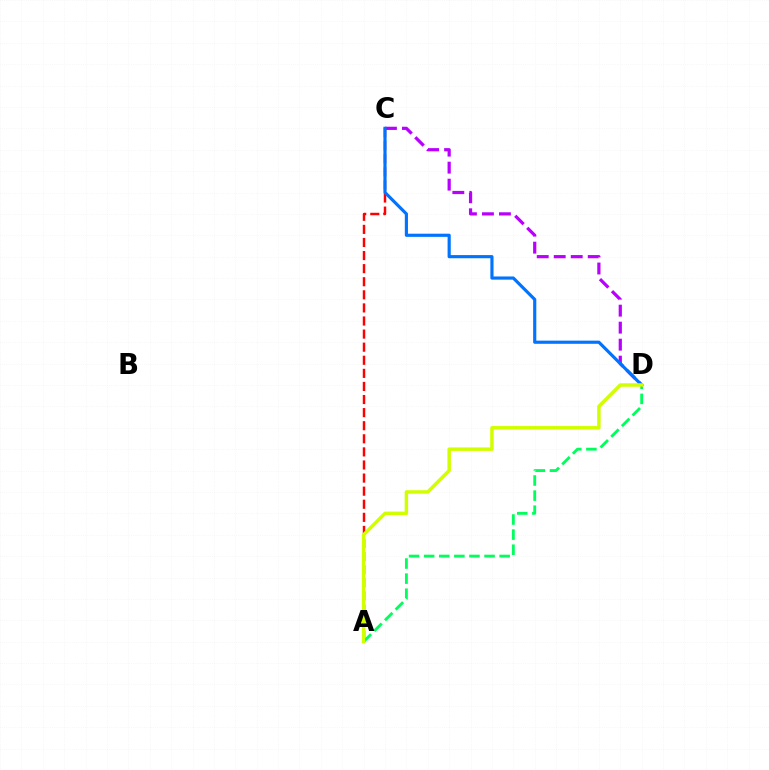{('A', 'D'): [{'color': '#00ff5c', 'line_style': 'dashed', 'thickness': 2.05}, {'color': '#d1ff00', 'line_style': 'solid', 'thickness': 2.5}], ('A', 'C'): [{'color': '#ff0000', 'line_style': 'dashed', 'thickness': 1.78}], ('C', 'D'): [{'color': '#b900ff', 'line_style': 'dashed', 'thickness': 2.31}, {'color': '#0074ff', 'line_style': 'solid', 'thickness': 2.28}]}